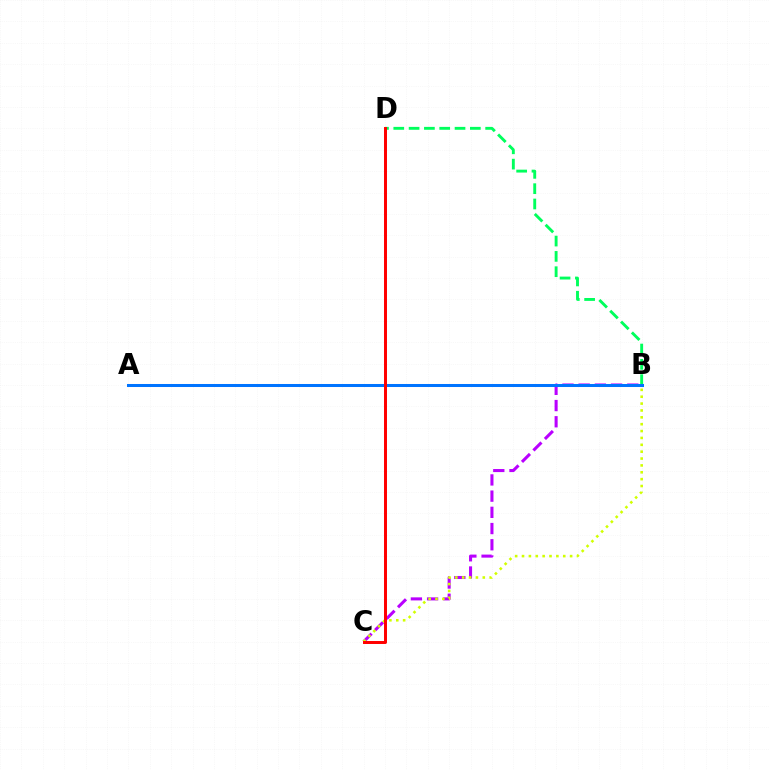{('B', 'C'): [{'color': '#b900ff', 'line_style': 'dashed', 'thickness': 2.2}, {'color': '#d1ff00', 'line_style': 'dotted', 'thickness': 1.87}], ('B', 'D'): [{'color': '#00ff5c', 'line_style': 'dashed', 'thickness': 2.08}], ('A', 'B'): [{'color': '#0074ff', 'line_style': 'solid', 'thickness': 2.17}], ('C', 'D'): [{'color': '#ff0000', 'line_style': 'solid', 'thickness': 2.14}]}